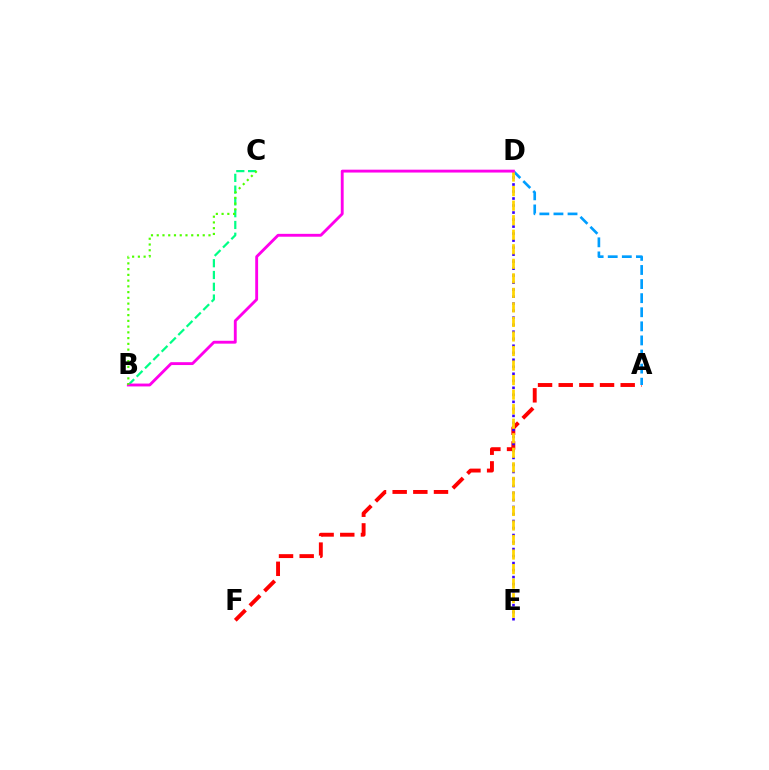{('A', 'F'): [{'color': '#ff0000', 'line_style': 'dashed', 'thickness': 2.81}], ('D', 'E'): [{'color': '#3700ff', 'line_style': 'dotted', 'thickness': 1.9}, {'color': '#ffd500', 'line_style': 'dashed', 'thickness': 1.97}], ('A', 'D'): [{'color': '#009eff', 'line_style': 'dashed', 'thickness': 1.91}], ('B', 'C'): [{'color': '#00ff86', 'line_style': 'dashed', 'thickness': 1.6}, {'color': '#4fff00', 'line_style': 'dotted', 'thickness': 1.56}], ('B', 'D'): [{'color': '#ff00ed', 'line_style': 'solid', 'thickness': 2.06}]}